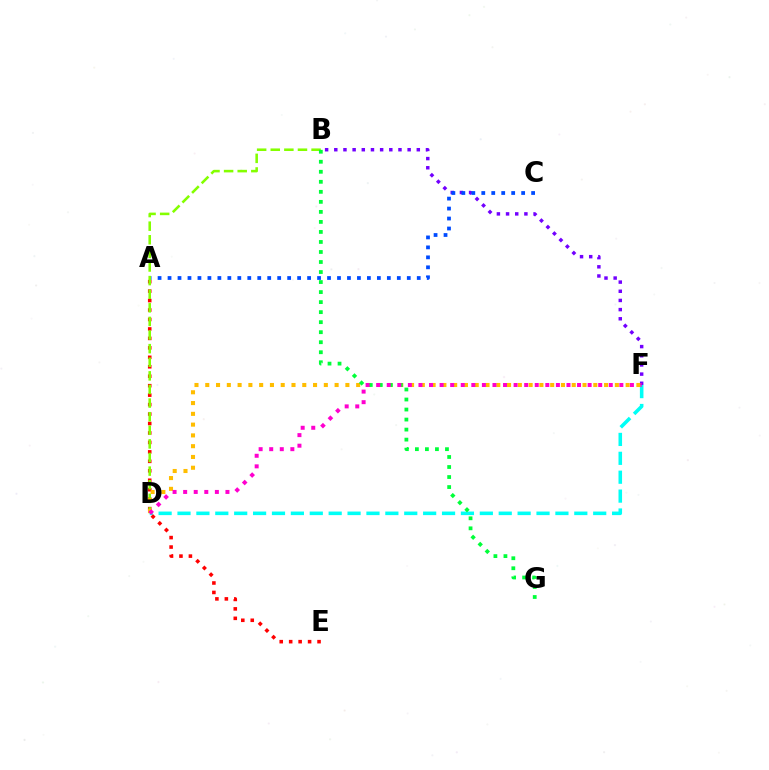{('B', 'F'): [{'color': '#7200ff', 'line_style': 'dotted', 'thickness': 2.49}], ('A', 'C'): [{'color': '#004bff', 'line_style': 'dotted', 'thickness': 2.71}], ('D', 'F'): [{'color': '#00fff6', 'line_style': 'dashed', 'thickness': 2.57}, {'color': '#ffbd00', 'line_style': 'dotted', 'thickness': 2.93}, {'color': '#ff00cf', 'line_style': 'dotted', 'thickness': 2.87}], ('A', 'E'): [{'color': '#ff0000', 'line_style': 'dotted', 'thickness': 2.57}], ('B', 'D'): [{'color': '#84ff00', 'line_style': 'dashed', 'thickness': 1.85}], ('B', 'G'): [{'color': '#00ff39', 'line_style': 'dotted', 'thickness': 2.72}]}